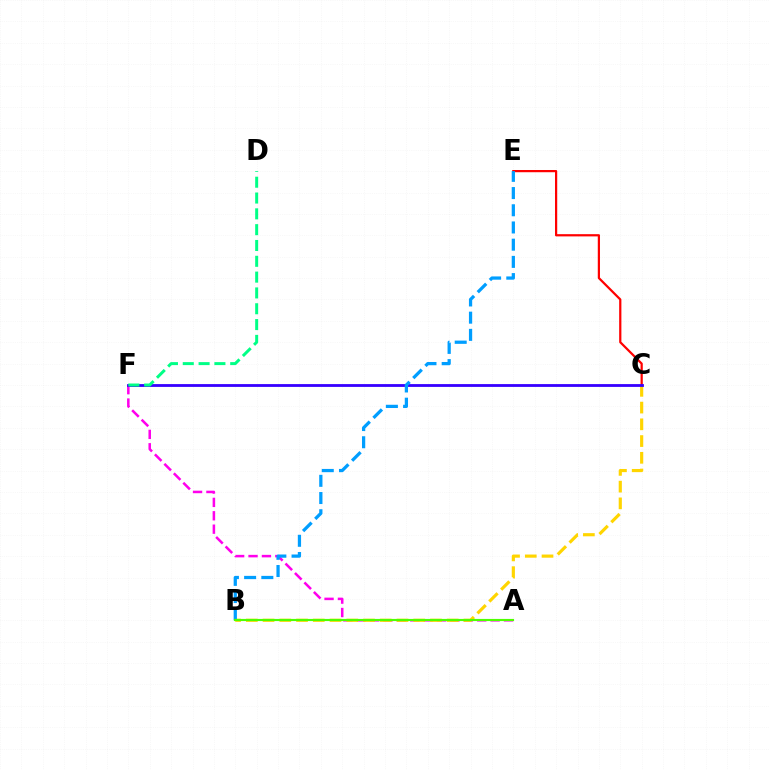{('A', 'F'): [{'color': '#ff00ed', 'line_style': 'dashed', 'thickness': 1.82}], ('B', 'C'): [{'color': '#ffd500', 'line_style': 'dashed', 'thickness': 2.27}], ('C', 'E'): [{'color': '#ff0000', 'line_style': 'solid', 'thickness': 1.6}], ('C', 'F'): [{'color': '#3700ff', 'line_style': 'solid', 'thickness': 2.03}], ('D', 'F'): [{'color': '#00ff86', 'line_style': 'dashed', 'thickness': 2.15}], ('B', 'E'): [{'color': '#009eff', 'line_style': 'dashed', 'thickness': 2.34}], ('A', 'B'): [{'color': '#4fff00', 'line_style': 'solid', 'thickness': 1.55}]}